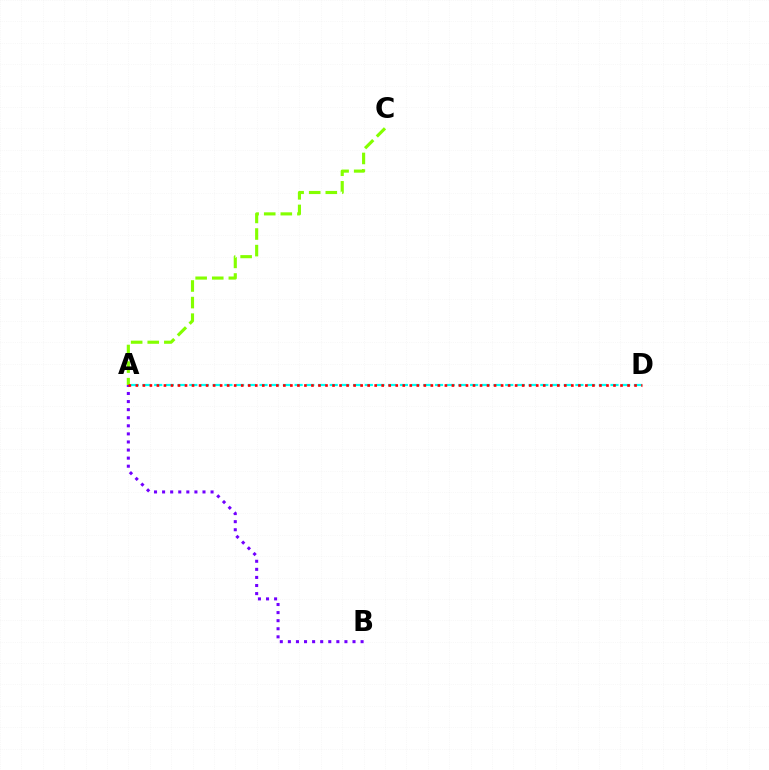{('A', 'B'): [{'color': '#7200ff', 'line_style': 'dotted', 'thickness': 2.2}], ('A', 'C'): [{'color': '#84ff00', 'line_style': 'dashed', 'thickness': 2.25}], ('A', 'D'): [{'color': '#00fff6', 'line_style': 'dashed', 'thickness': 1.59}, {'color': '#ff0000', 'line_style': 'dotted', 'thickness': 1.91}]}